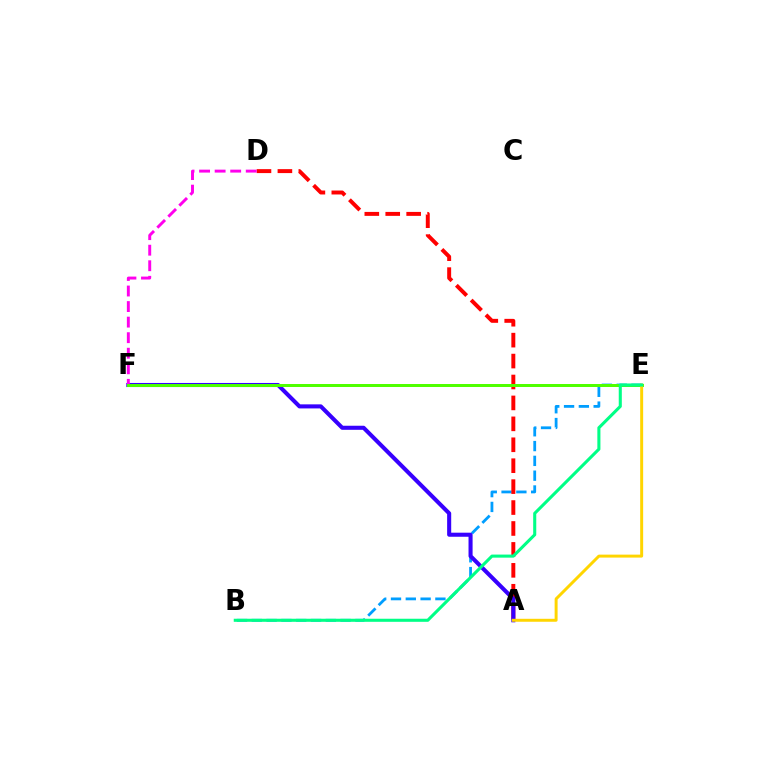{('B', 'E'): [{'color': '#009eff', 'line_style': 'dashed', 'thickness': 2.01}, {'color': '#00ff86', 'line_style': 'solid', 'thickness': 2.21}], ('A', 'D'): [{'color': '#ff0000', 'line_style': 'dashed', 'thickness': 2.84}], ('A', 'F'): [{'color': '#3700ff', 'line_style': 'solid', 'thickness': 2.93}], ('D', 'F'): [{'color': '#ff00ed', 'line_style': 'dashed', 'thickness': 2.11}], ('E', 'F'): [{'color': '#4fff00', 'line_style': 'solid', 'thickness': 2.15}], ('A', 'E'): [{'color': '#ffd500', 'line_style': 'solid', 'thickness': 2.13}]}